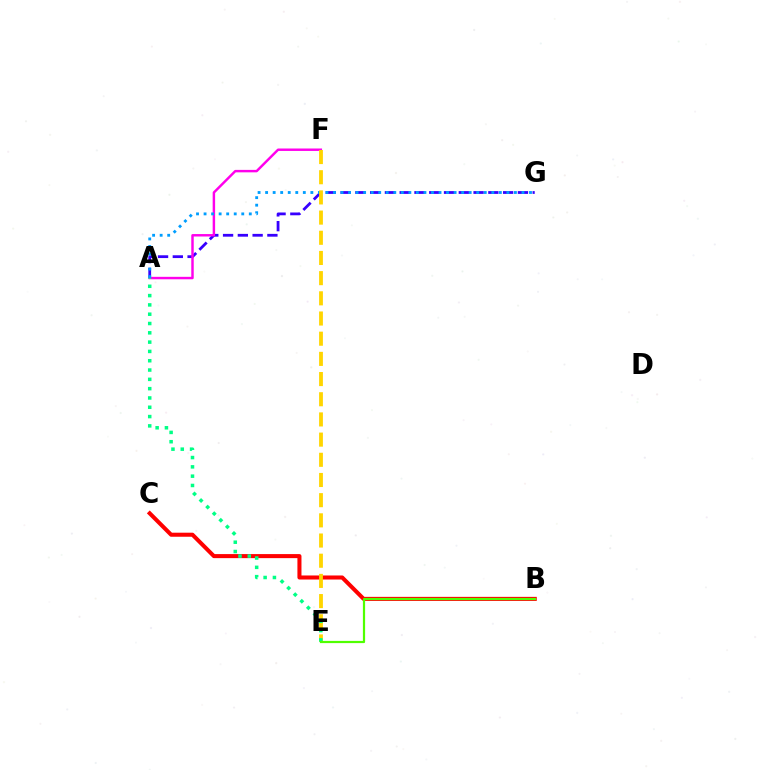{('A', 'G'): [{'color': '#3700ff', 'line_style': 'dashed', 'thickness': 2.01}, {'color': '#009eff', 'line_style': 'dotted', 'thickness': 2.05}], ('A', 'F'): [{'color': '#ff00ed', 'line_style': 'solid', 'thickness': 1.76}], ('B', 'C'): [{'color': '#ff0000', 'line_style': 'solid', 'thickness': 2.92}], ('E', 'F'): [{'color': '#ffd500', 'line_style': 'dashed', 'thickness': 2.74}], ('A', 'E'): [{'color': '#00ff86', 'line_style': 'dotted', 'thickness': 2.53}], ('B', 'E'): [{'color': '#4fff00', 'line_style': 'solid', 'thickness': 1.59}]}